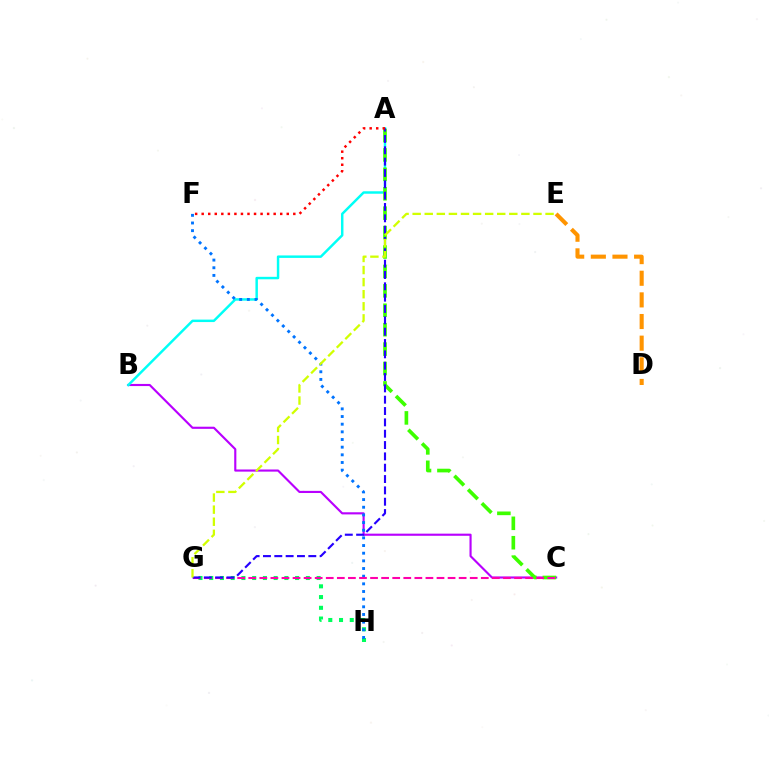{('B', 'C'): [{'color': '#b900ff', 'line_style': 'solid', 'thickness': 1.54}], ('G', 'H'): [{'color': '#00ff5c', 'line_style': 'dotted', 'thickness': 2.92}], ('A', 'B'): [{'color': '#00fff6', 'line_style': 'solid', 'thickness': 1.77}], ('A', 'C'): [{'color': '#3dff00', 'line_style': 'dashed', 'thickness': 2.64}], ('F', 'H'): [{'color': '#0074ff', 'line_style': 'dotted', 'thickness': 2.08}], ('C', 'G'): [{'color': '#ff00ac', 'line_style': 'dashed', 'thickness': 1.5}], ('A', 'G'): [{'color': '#2500ff', 'line_style': 'dashed', 'thickness': 1.54}], ('D', 'E'): [{'color': '#ff9400', 'line_style': 'dashed', 'thickness': 2.94}], ('E', 'G'): [{'color': '#d1ff00', 'line_style': 'dashed', 'thickness': 1.64}], ('A', 'F'): [{'color': '#ff0000', 'line_style': 'dotted', 'thickness': 1.78}]}